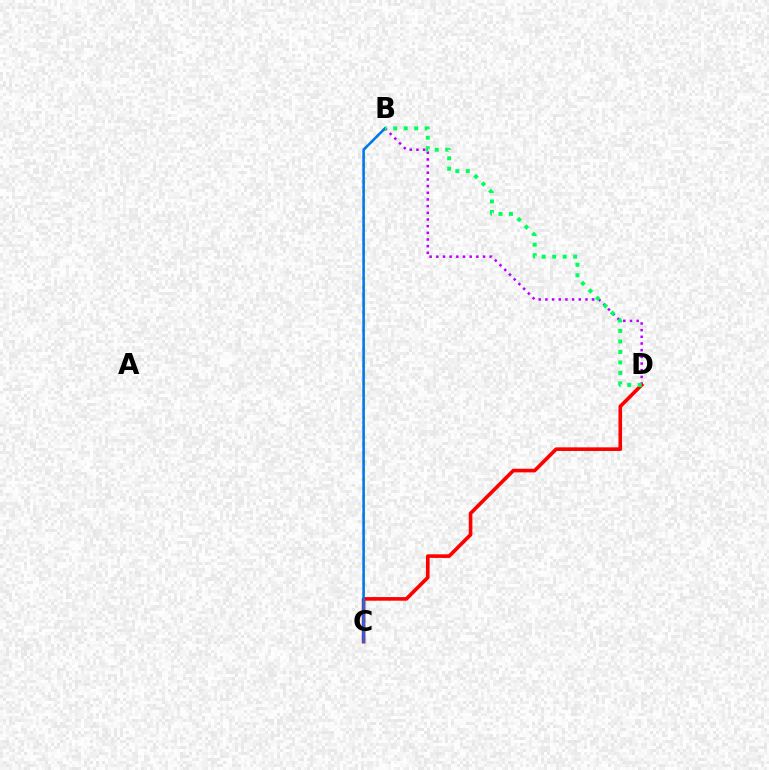{('B', 'C'): [{'color': '#d1ff00', 'line_style': 'dotted', 'thickness': 2.37}, {'color': '#0074ff', 'line_style': 'solid', 'thickness': 1.83}], ('B', 'D'): [{'color': '#b900ff', 'line_style': 'dotted', 'thickness': 1.81}, {'color': '#00ff5c', 'line_style': 'dotted', 'thickness': 2.85}], ('C', 'D'): [{'color': '#ff0000', 'line_style': 'solid', 'thickness': 2.61}]}